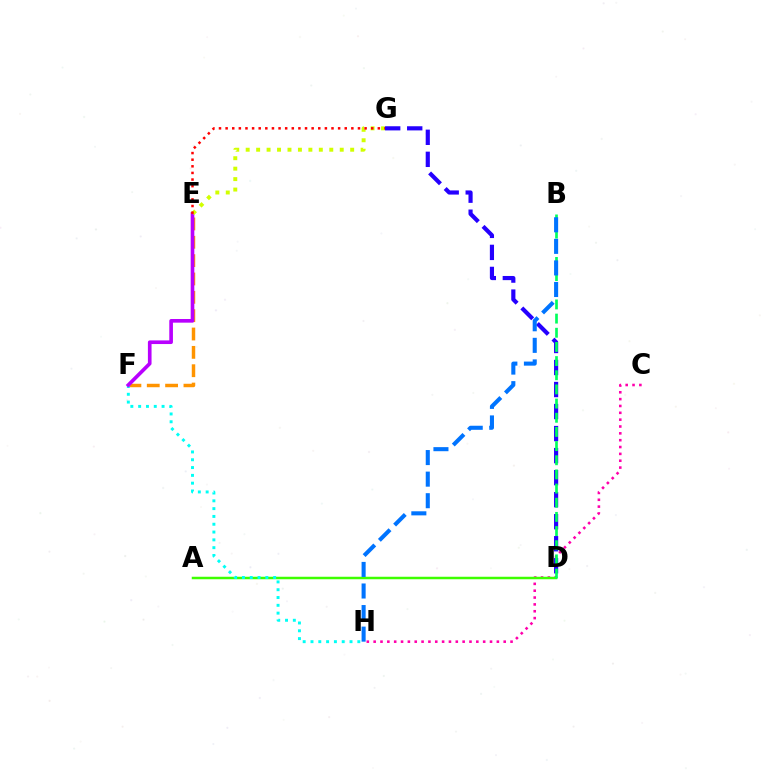{('C', 'H'): [{'color': '#ff00ac', 'line_style': 'dotted', 'thickness': 1.86}], ('A', 'D'): [{'color': '#3dff00', 'line_style': 'solid', 'thickness': 1.79}], ('D', 'G'): [{'color': '#2500ff', 'line_style': 'dashed', 'thickness': 2.99}], ('B', 'D'): [{'color': '#00ff5c', 'line_style': 'dashed', 'thickness': 1.92}], ('E', 'F'): [{'color': '#ff9400', 'line_style': 'dashed', 'thickness': 2.49}, {'color': '#b900ff', 'line_style': 'solid', 'thickness': 2.63}], ('B', 'H'): [{'color': '#0074ff', 'line_style': 'dashed', 'thickness': 2.93}], ('F', 'H'): [{'color': '#00fff6', 'line_style': 'dotted', 'thickness': 2.12}], ('E', 'G'): [{'color': '#d1ff00', 'line_style': 'dotted', 'thickness': 2.84}, {'color': '#ff0000', 'line_style': 'dotted', 'thickness': 1.8}]}